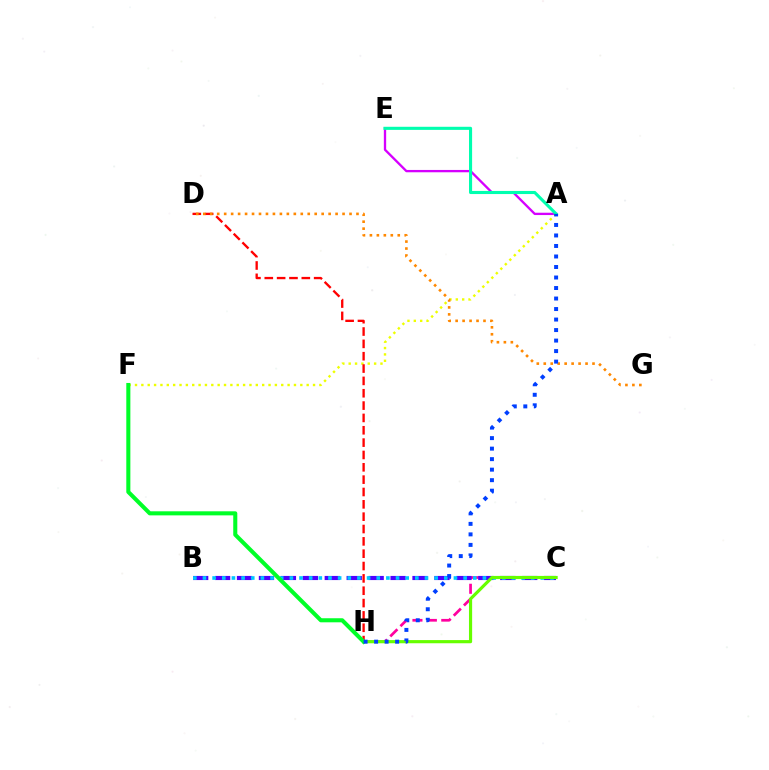{('A', 'E'): [{'color': '#d600ff', 'line_style': 'solid', 'thickness': 1.67}, {'color': '#00ffaf', 'line_style': 'solid', 'thickness': 2.23}], ('C', 'H'): [{'color': '#ff00a0', 'line_style': 'dashed', 'thickness': 1.96}, {'color': '#66ff00', 'line_style': 'solid', 'thickness': 2.28}], ('B', 'C'): [{'color': '#4f00ff', 'line_style': 'dashed', 'thickness': 2.98}, {'color': '#00c7ff', 'line_style': 'dotted', 'thickness': 2.62}], ('A', 'F'): [{'color': '#eeff00', 'line_style': 'dotted', 'thickness': 1.73}], ('D', 'H'): [{'color': '#ff0000', 'line_style': 'dashed', 'thickness': 1.68}], ('D', 'G'): [{'color': '#ff8800', 'line_style': 'dotted', 'thickness': 1.89}], ('F', 'H'): [{'color': '#00ff27', 'line_style': 'solid', 'thickness': 2.92}], ('A', 'H'): [{'color': '#003fff', 'line_style': 'dotted', 'thickness': 2.86}]}